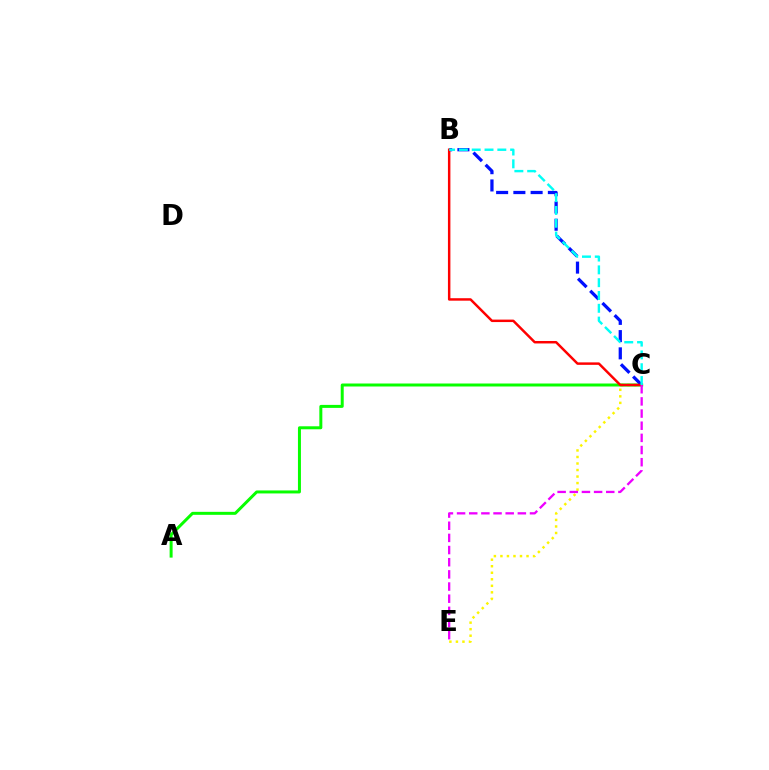{('C', 'E'): [{'color': '#fcf500', 'line_style': 'dotted', 'thickness': 1.77}, {'color': '#ee00ff', 'line_style': 'dashed', 'thickness': 1.65}], ('A', 'C'): [{'color': '#08ff00', 'line_style': 'solid', 'thickness': 2.15}], ('B', 'C'): [{'color': '#0010ff', 'line_style': 'dashed', 'thickness': 2.34}, {'color': '#ff0000', 'line_style': 'solid', 'thickness': 1.78}, {'color': '#00fff6', 'line_style': 'dashed', 'thickness': 1.74}]}